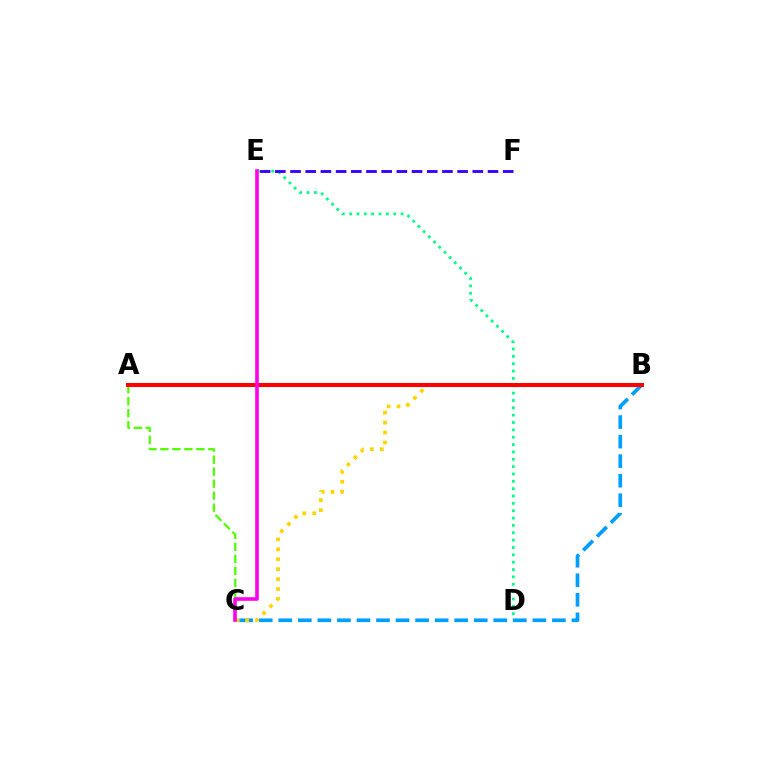{('B', 'C'): [{'color': '#009eff', 'line_style': 'dashed', 'thickness': 2.66}, {'color': '#ffd500', 'line_style': 'dotted', 'thickness': 2.7}], ('D', 'E'): [{'color': '#00ff86', 'line_style': 'dotted', 'thickness': 2.0}], ('A', 'C'): [{'color': '#4fff00', 'line_style': 'dashed', 'thickness': 1.63}], ('A', 'B'): [{'color': '#ff0000', 'line_style': 'solid', 'thickness': 2.92}], ('E', 'F'): [{'color': '#3700ff', 'line_style': 'dashed', 'thickness': 2.06}], ('C', 'E'): [{'color': '#ff00ed', 'line_style': 'solid', 'thickness': 2.62}]}